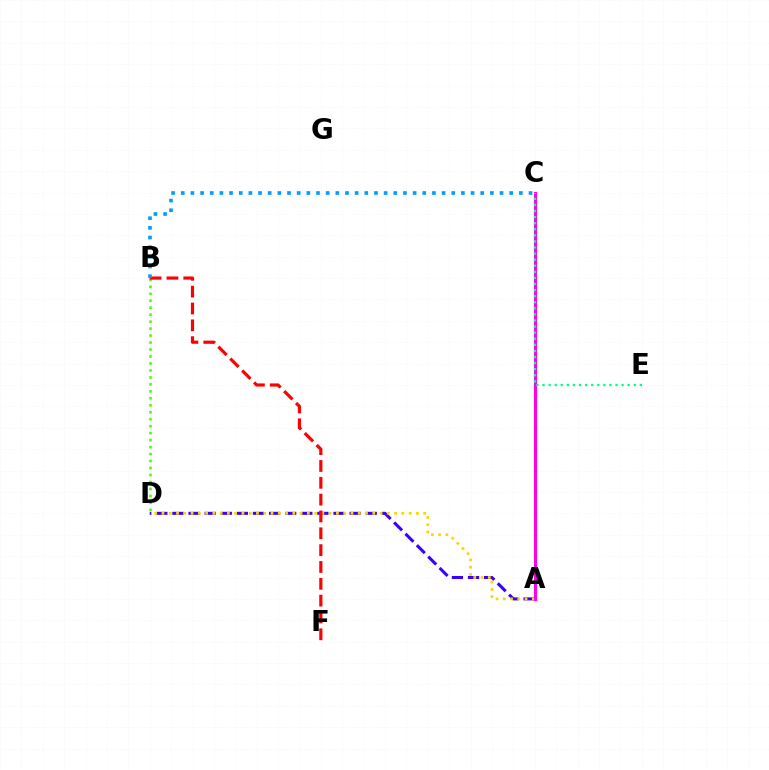{('B', 'D'): [{'color': '#4fff00', 'line_style': 'dotted', 'thickness': 1.89}], ('A', 'D'): [{'color': '#3700ff', 'line_style': 'dashed', 'thickness': 2.19}, {'color': '#ffd500', 'line_style': 'dotted', 'thickness': 1.97}], ('B', 'F'): [{'color': '#ff0000', 'line_style': 'dashed', 'thickness': 2.29}], ('A', 'C'): [{'color': '#ff00ed', 'line_style': 'solid', 'thickness': 2.22}], ('B', 'C'): [{'color': '#009eff', 'line_style': 'dotted', 'thickness': 2.62}], ('C', 'E'): [{'color': '#00ff86', 'line_style': 'dotted', 'thickness': 1.65}]}